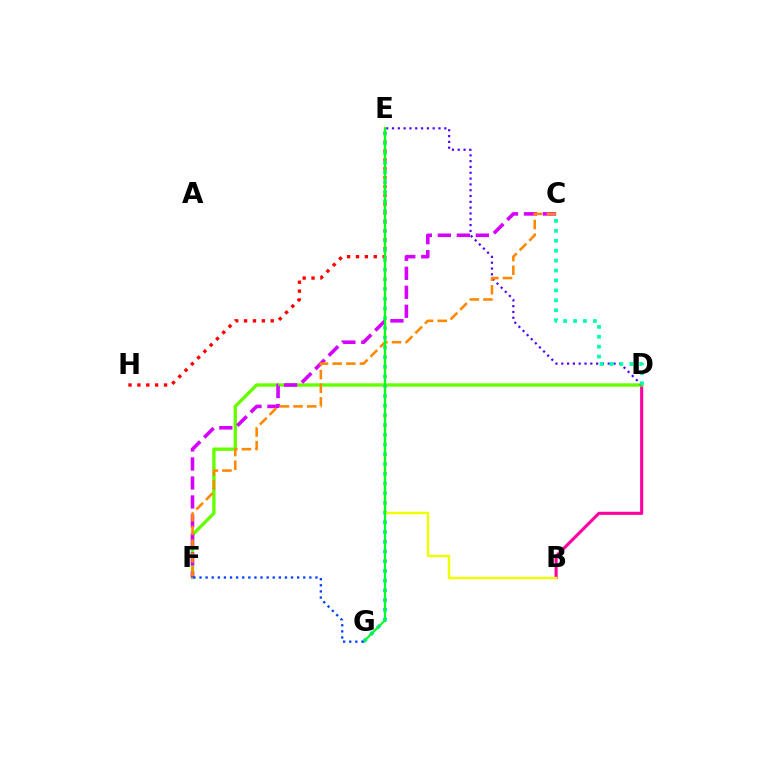{('B', 'D'): [{'color': '#ff00a0', 'line_style': 'solid', 'thickness': 2.23}], ('E', 'H'): [{'color': '#ff0000', 'line_style': 'dotted', 'thickness': 2.41}], ('D', 'F'): [{'color': '#66ff00', 'line_style': 'solid', 'thickness': 2.41}], ('D', 'E'): [{'color': '#4f00ff', 'line_style': 'dotted', 'thickness': 1.58}], ('E', 'G'): [{'color': '#00c7ff', 'line_style': 'dotted', 'thickness': 2.64}, {'color': '#00ff27', 'line_style': 'solid', 'thickness': 1.59}], ('C', 'D'): [{'color': '#00ffaf', 'line_style': 'dotted', 'thickness': 2.7}], ('B', 'E'): [{'color': '#eeff00', 'line_style': 'solid', 'thickness': 1.78}], ('C', 'F'): [{'color': '#d600ff', 'line_style': 'dashed', 'thickness': 2.58}, {'color': '#ff8800', 'line_style': 'dashed', 'thickness': 1.85}], ('F', 'G'): [{'color': '#003fff', 'line_style': 'dotted', 'thickness': 1.66}]}